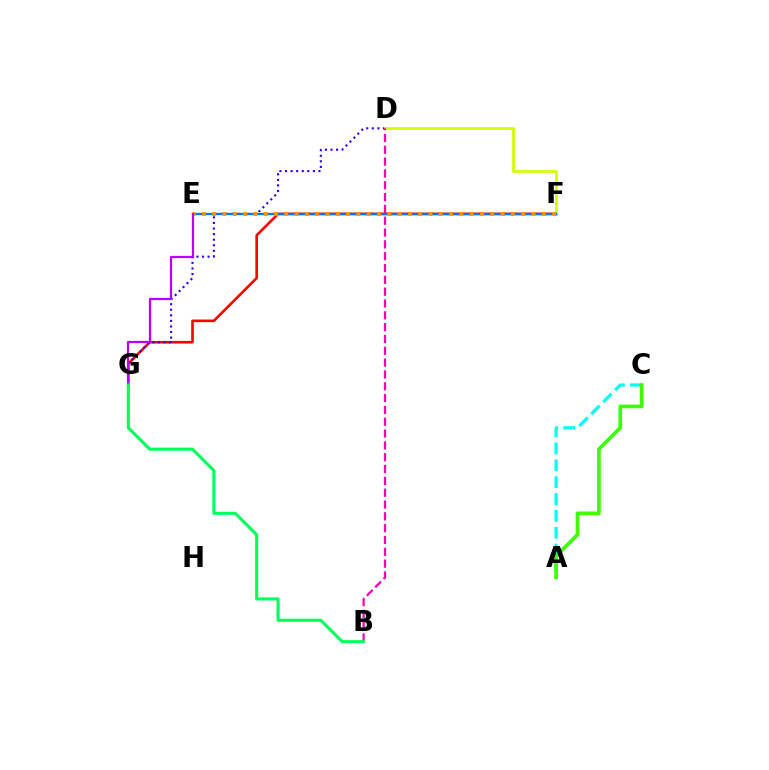{('F', 'G'): [{'color': '#ff0000', 'line_style': 'solid', 'thickness': 1.89}], ('D', 'G'): [{'color': '#2500ff', 'line_style': 'dotted', 'thickness': 1.51}], ('A', 'C'): [{'color': '#00fff6', 'line_style': 'dashed', 'thickness': 2.29}, {'color': '#3dff00', 'line_style': 'solid', 'thickness': 2.63}], ('D', 'F'): [{'color': '#d1ff00', 'line_style': 'solid', 'thickness': 1.97}], ('B', 'D'): [{'color': '#ff00ac', 'line_style': 'dashed', 'thickness': 1.61}], ('E', 'F'): [{'color': '#0074ff', 'line_style': 'solid', 'thickness': 1.66}, {'color': '#ff9400', 'line_style': 'dotted', 'thickness': 2.8}], ('E', 'G'): [{'color': '#b900ff', 'line_style': 'solid', 'thickness': 1.6}], ('B', 'G'): [{'color': '#00ff5c', 'line_style': 'solid', 'thickness': 2.21}]}